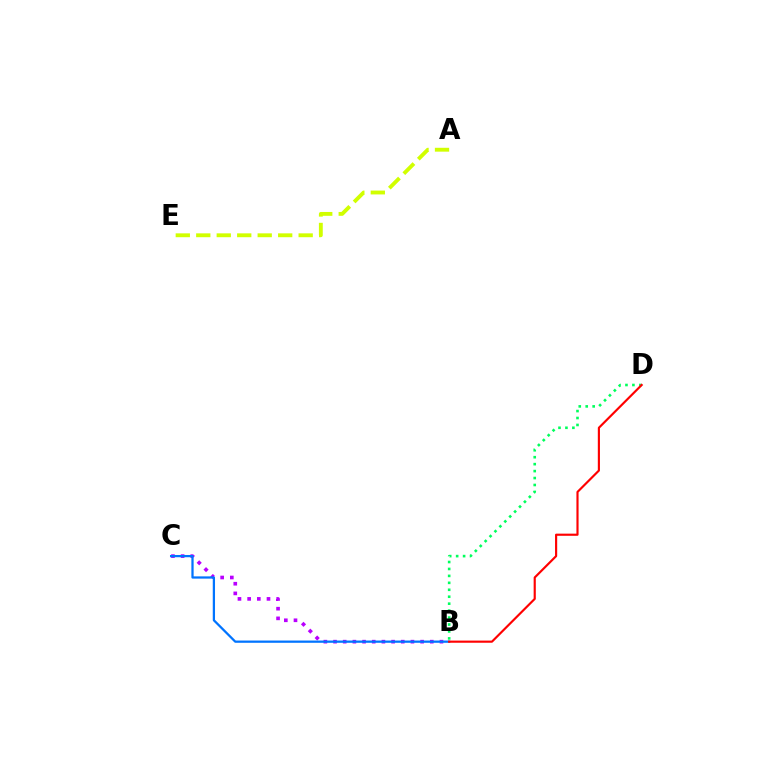{('A', 'E'): [{'color': '#d1ff00', 'line_style': 'dashed', 'thickness': 2.78}], ('B', 'D'): [{'color': '#00ff5c', 'line_style': 'dotted', 'thickness': 1.89}, {'color': '#ff0000', 'line_style': 'solid', 'thickness': 1.55}], ('B', 'C'): [{'color': '#b900ff', 'line_style': 'dotted', 'thickness': 2.63}, {'color': '#0074ff', 'line_style': 'solid', 'thickness': 1.62}]}